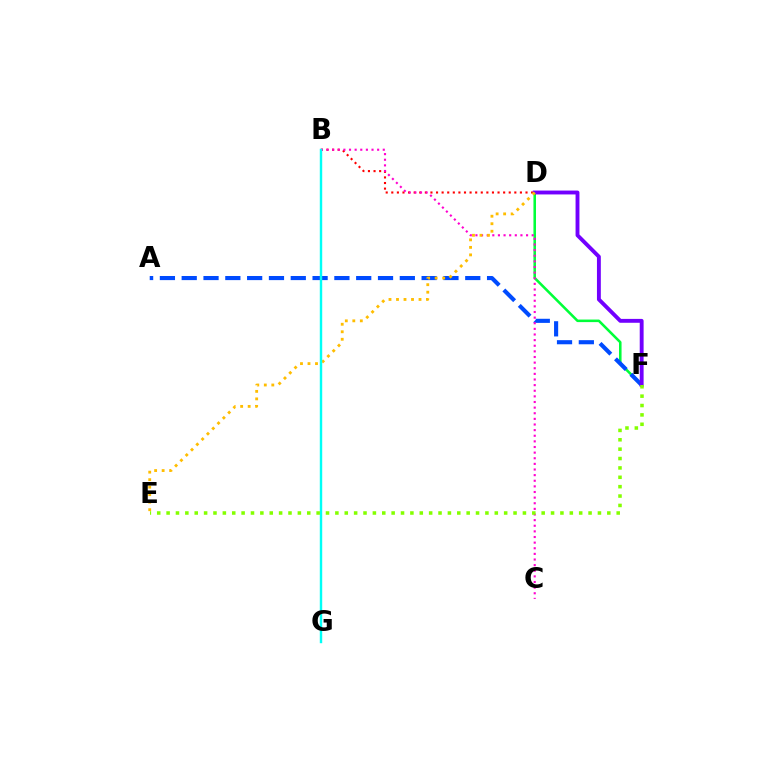{('D', 'F'): [{'color': '#00ff39', 'line_style': 'solid', 'thickness': 1.84}, {'color': '#7200ff', 'line_style': 'solid', 'thickness': 2.79}], ('B', 'D'): [{'color': '#ff0000', 'line_style': 'dotted', 'thickness': 1.52}], ('A', 'F'): [{'color': '#004bff', 'line_style': 'dashed', 'thickness': 2.96}], ('B', 'C'): [{'color': '#ff00cf', 'line_style': 'dotted', 'thickness': 1.53}], ('D', 'E'): [{'color': '#ffbd00', 'line_style': 'dotted', 'thickness': 2.04}], ('B', 'G'): [{'color': '#00fff6', 'line_style': 'solid', 'thickness': 1.74}], ('E', 'F'): [{'color': '#84ff00', 'line_style': 'dotted', 'thickness': 2.55}]}